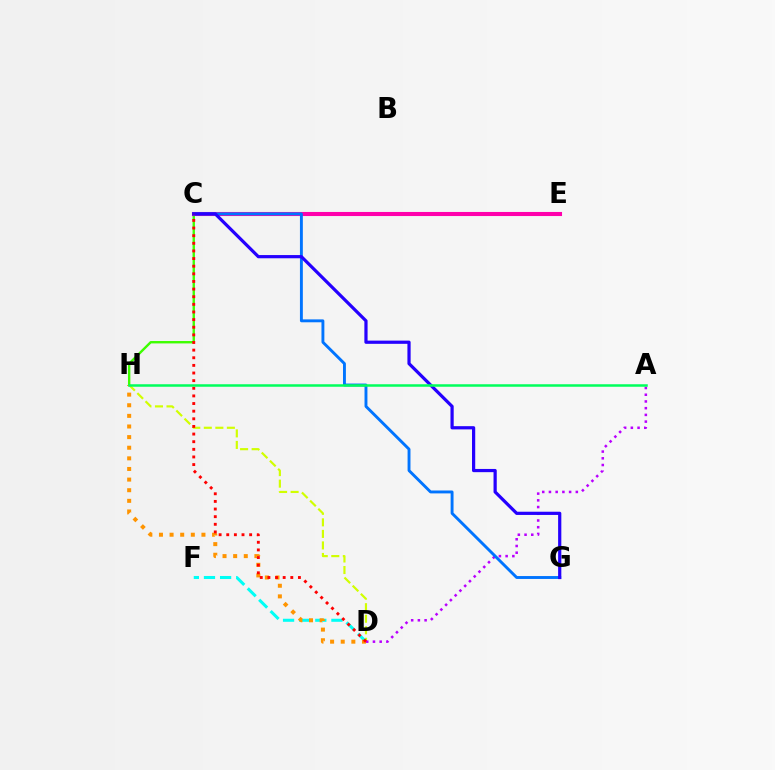{('D', 'H'): [{'color': '#d1ff00', 'line_style': 'dashed', 'thickness': 1.57}, {'color': '#ff9400', 'line_style': 'dotted', 'thickness': 2.89}], ('C', 'H'): [{'color': '#3dff00', 'line_style': 'solid', 'thickness': 1.72}], ('D', 'F'): [{'color': '#00fff6', 'line_style': 'dashed', 'thickness': 2.19}], ('C', 'E'): [{'color': '#ff00ac', 'line_style': 'solid', 'thickness': 2.94}], ('A', 'D'): [{'color': '#b900ff', 'line_style': 'dotted', 'thickness': 1.83}], ('C', 'G'): [{'color': '#0074ff', 'line_style': 'solid', 'thickness': 2.09}, {'color': '#2500ff', 'line_style': 'solid', 'thickness': 2.31}], ('C', 'D'): [{'color': '#ff0000', 'line_style': 'dotted', 'thickness': 2.07}], ('A', 'H'): [{'color': '#00ff5c', 'line_style': 'solid', 'thickness': 1.8}]}